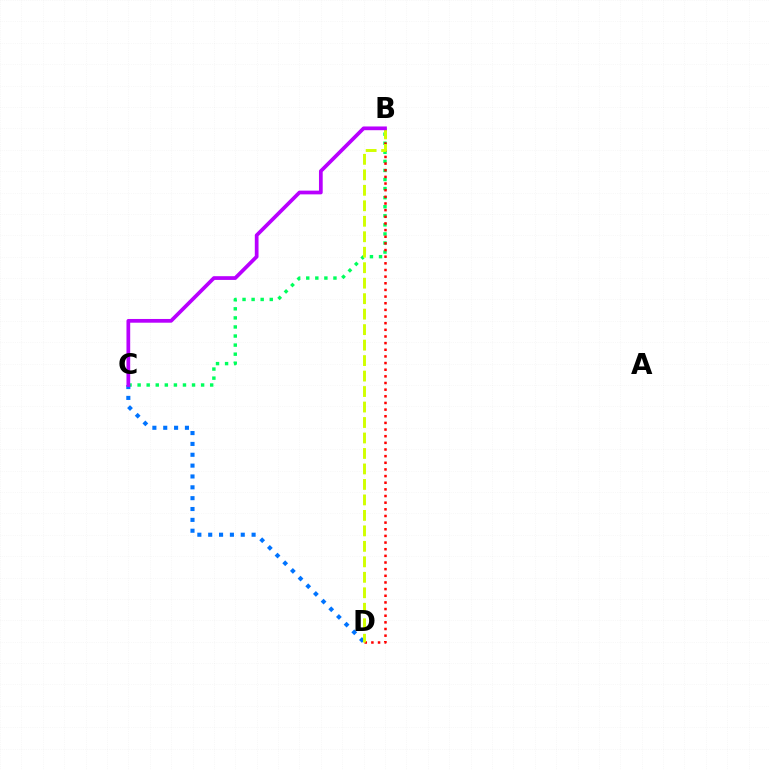{('B', 'C'): [{'color': '#00ff5c', 'line_style': 'dotted', 'thickness': 2.46}, {'color': '#b900ff', 'line_style': 'solid', 'thickness': 2.68}], ('B', 'D'): [{'color': '#ff0000', 'line_style': 'dotted', 'thickness': 1.81}, {'color': '#d1ff00', 'line_style': 'dashed', 'thickness': 2.1}], ('C', 'D'): [{'color': '#0074ff', 'line_style': 'dotted', 'thickness': 2.95}]}